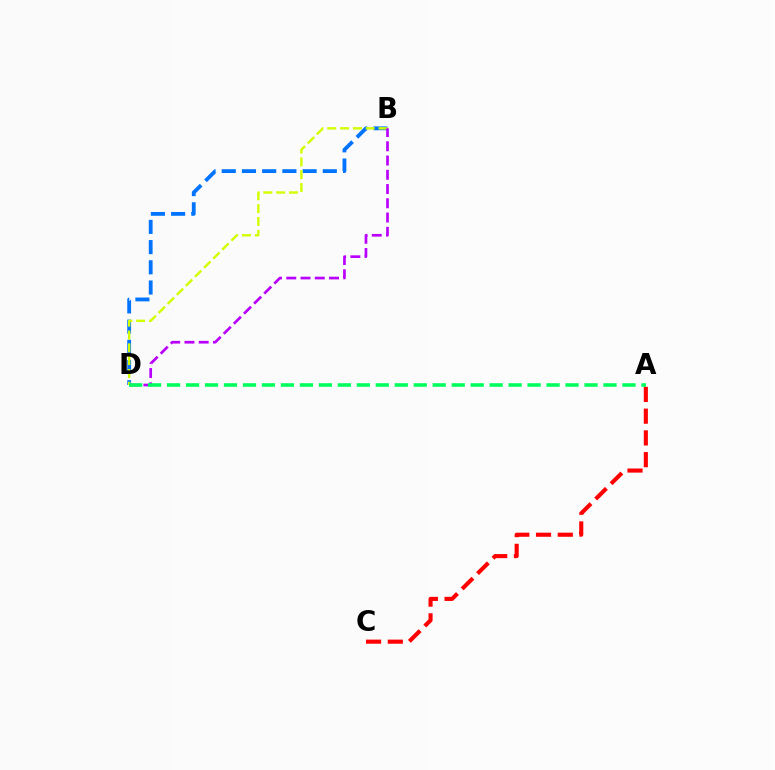{('B', 'D'): [{'color': '#0074ff', 'line_style': 'dashed', 'thickness': 2.75}, {'color': '#d1ff00', 'line_style': 'dashed', 'thickness': 1.74}, {'color': '#b900ff', 'line_style': 'dashed', 'thickness': 1.94}], ('A', 'C'): [{'color': '#ff0000', 'line_style': 'dashed', 'thickness': 2.95}], ('A', 'D'): [{'color': '#00ff5c', 'line_style': 'dashed', 'thickness': 2.58}]}